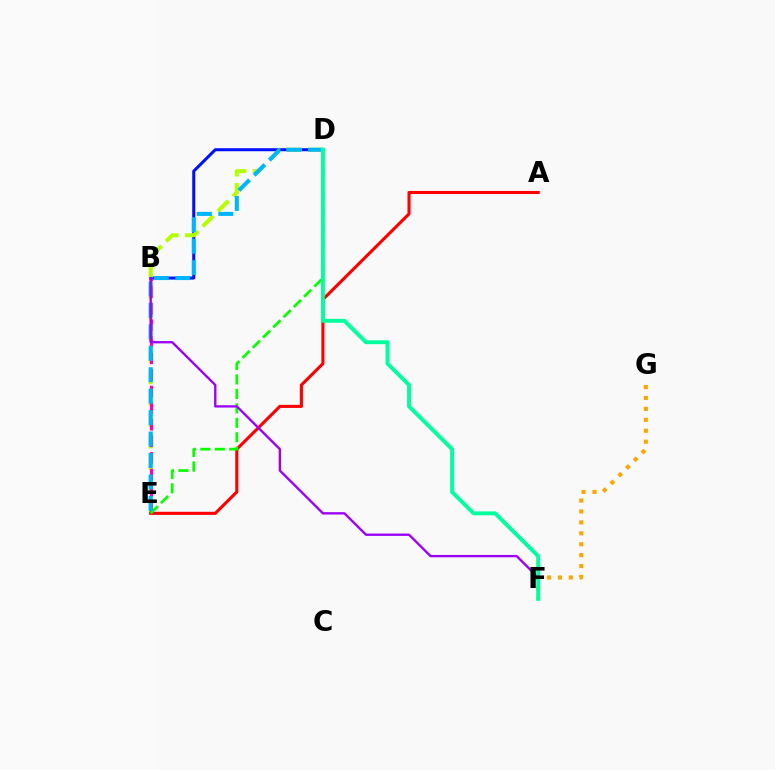{('B', 'D'): [{'color': '#0010ff', 'line_style': 'solid', 'thickness': 2.18}], ('D', 'E'): [{'color': '#b3ff00', 'line_style': 'dashed', 'thickness': 2.9}, {'color': '#08ff00', 'line_style': 'dashed', 'thickness': 1.96}, {'color': '#00b5ff', 'line_style': 'dashed', 'thickness': 2.91}], ('B', 'E'): [{'color': '#ff00bd', 'line_style': 'dashed', 'thickness': 2.25}], ('A', 'E'): [{'color': '#ff0000', 'line_style': 'solid', 'thickness': 2.22}], ('F', 'G'): [{'color': '#ffa500', 'line_style': 'dotted', 'thickness': 2.97}], ('B', 'F'): [{'color': '#9b00ff', 'line_style': 'solid', 'thickness': 1.69}], ('D', 'F'): [{'color': '#00ff9d', 'line_style': 'solid', 'thickness': 2.82}]}